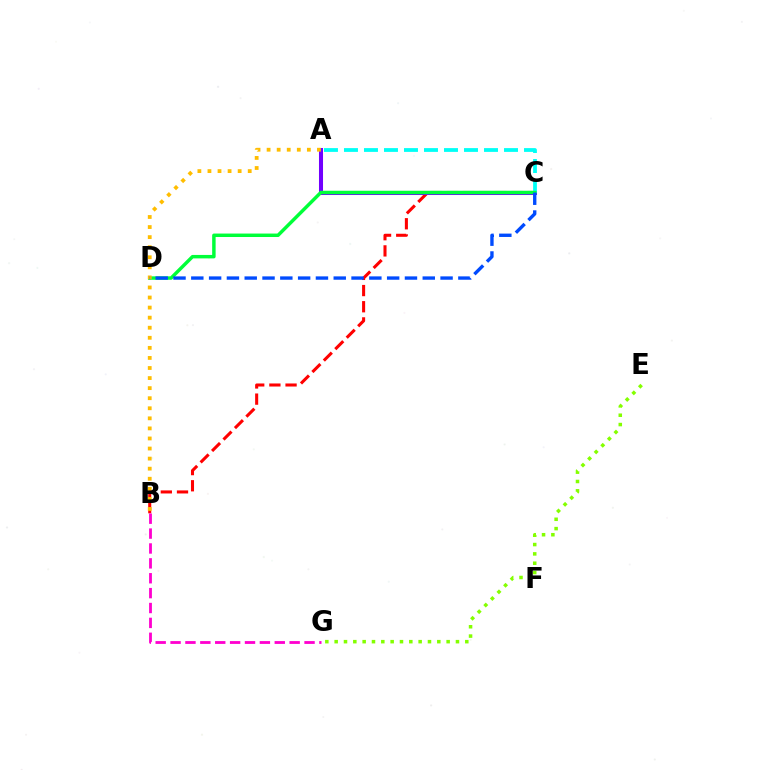{('B', 'C'): [{'color': '#ff0000', 'line_style': 'dashed', 'thickness': 2.2}], ('E', 'G'): [{'color': '#84ff00', 'line_style': 'dotted', 'thickness': 2.54}], ('B', 'G'): [{'color': '#ff00cf', 'line_style': 'dashed', 'thickness': 2.02}], ('A', 'C'): [{'color': '#7200ff', 'line_style': 'solid', 'thickness': 2.91}, {'color': '#00fff6', 'line_style': 'dashed', 'thickness': 2.72}], ('C', 'D'): [{'color': '#00ff39', 'line_style': 'solid', 'thickness': 2.49}, {'color': '#004bff', 'line_style': 'dashed', 'thickness': 2.42}], ('A', 'B'): [{'color': '#ffbd00', 'line_style': 'dotted', 'thickness': 2.74}]}